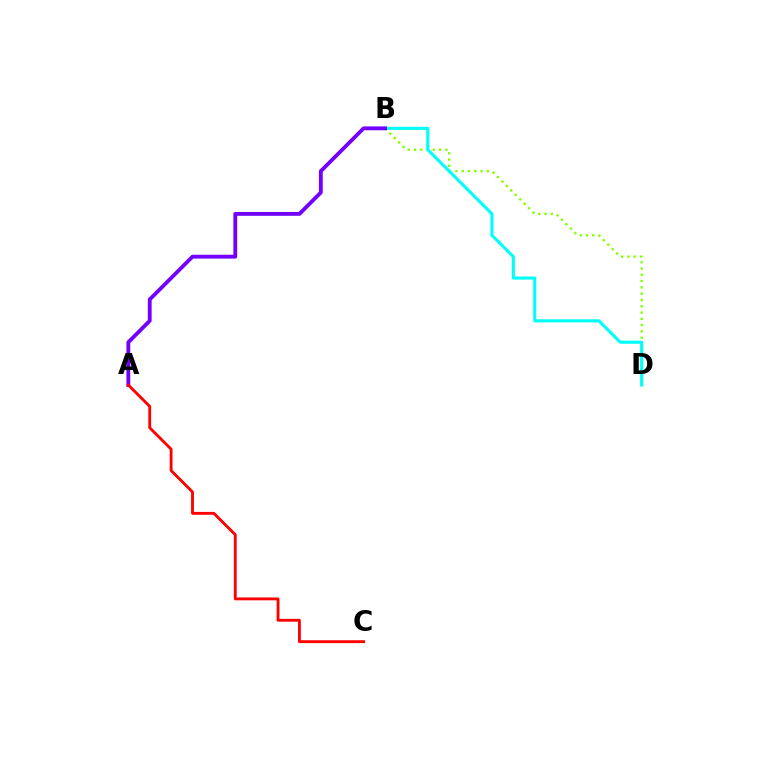{('B', 'D'): [{'color': '#84ff00', 'line_style': 'dotted', 'thickness': 1.71}, {'color': '#00fff6', 'line_style': 'solid', 'thickness': 2.23}], ('A', 'B'): [{'color': '#7200ff', 'line_style': 'solid', 'thickness': 2.76}], ('A', 'C'): [{'color': '#ff0000', 'line_style': 'solid', 'thickness': 2.05}]}